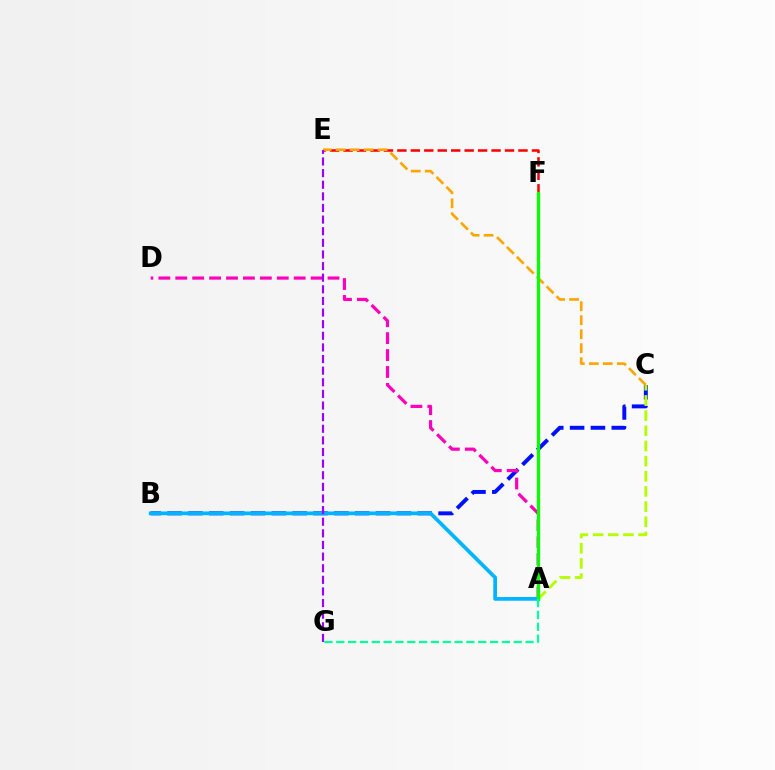{('B', 'C'): [{'color': '#0010ff', 'line_style': 'dashed', 'thickness': 2.83}], ('E', 'F'): [{'color': '#ff0000', 'line_style': 'dashed', 'thickness': 1.83}], ('A', 'C'): [{'color': '#b3ff00', 'line_style': 'dashed', 'thickness': 2.06}], ('A', 'D'): [{'color': '#ff00bd', 'line_style': 'dashed', 'thickness': 2.3}], ('C', 'E'): [{'color': '#ffa500', 'line_style': 'dashed', 'thickness': 1.9}], ('A', 'B'): [{'color': '#00b5ff', 'line_style': 'solid', 'thickness': 2.68}], ('E', 'G'): [{'color': '#9b00ff', 'line_style': 'dashed', 'thickness': 1.58}], ('A', 'F'): [{'color': '#08ff00', 'line_style': 'solid', 'thickness': 2.34}], ('A', 'G'): [{'color': '#00ff9d', 'line_style': 'dashed', 'thickness': 1.61}]}